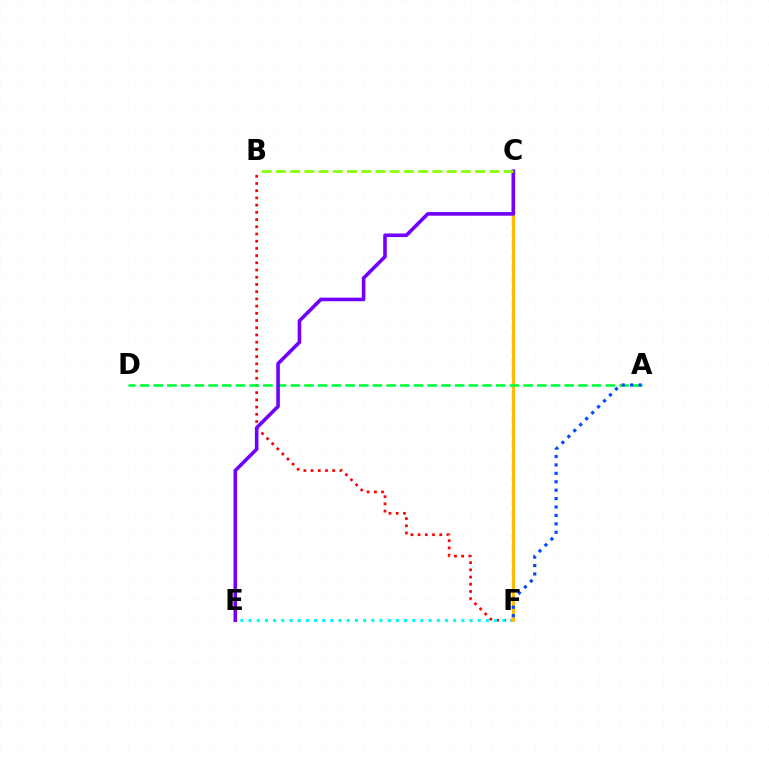{('B', 'F'): [{'color': '#ff0000', 'line_style': 'dotted', 'thickness': 1.96}], ('E', 'F'): [{'color': '#00fff6', 'line_style': 'dotted', 'thickness': 2.22}], ('C', 'F'): [{'color': '#ff00cf', 'line_style': 'dashed', 'thickness': 1.59}, {'color': '#ffbd00', 'line_style': 'solid', 'thickness': 2.12}], ('A', 'D'): [{'color': '#00ff39', 'line_style': 'dashed', 'thickness': 1.86}], ('C', 'E'): [{'color': '#7200ff', 'line_style': 'solid', 'thickness': 2.59}], ('B', 'C'): [{'color': '#84ff00', 'line_style': 'dashed', 'thickness': 1.93}], ('A', 'F'): [{'color': '#004bff', 'line_style': 'dotted', 'thickness': 2.29}]}